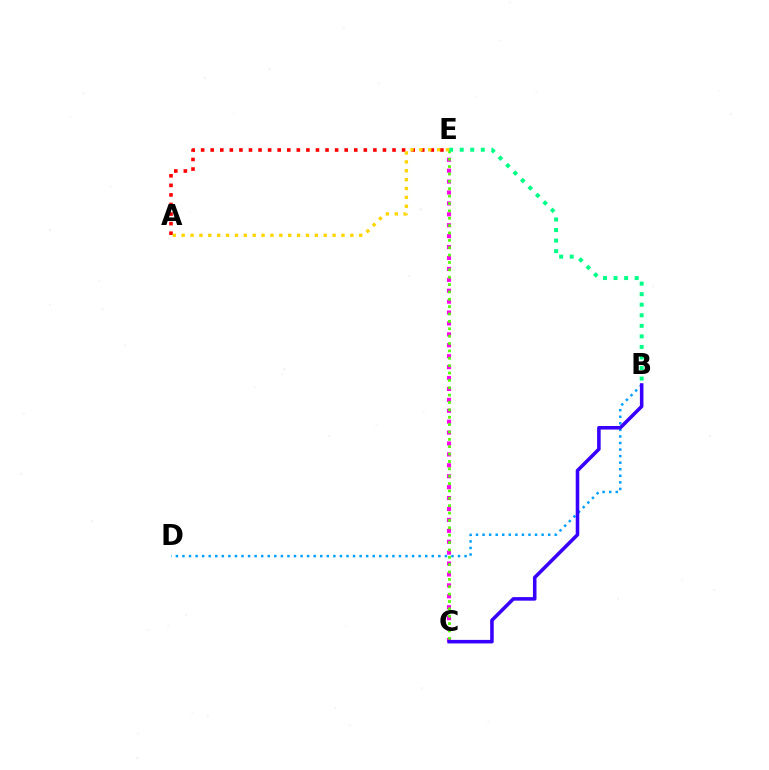{('C', 'E'): [{'color': '#ff00ed', 'line_style': 'dotted', 'thickness': 2.97}, {'color': '#4fff00', 'line_style': 'dotted', 'thickness': 2.0}], ('A', 'E'): [{'color': '#ff0000', 'line_style': 'dotted', 'thickness': 2.6}, {'color': '#ffd500', 'line_style': 'dotted', 'thickness': 2.41}], ('B', 'D'): [{'color': '#009eff', 'line_style': 'dotted', 'thickness': 1.78}], ('B', 'C'): [{'color': '#3700ff', 'line_style': 'solid', 'thickness': 2.55}], ('B', 'E'): [{'color': '#00ff86', 'line_style': 'dotted', 'thickness': 2.87}]}